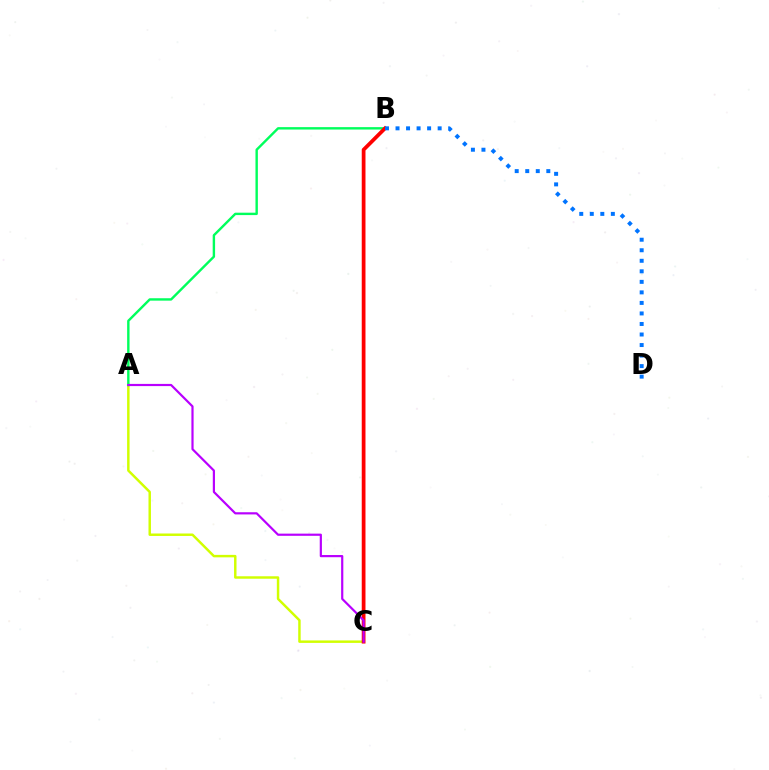{('A', 'C'): [{'color': '#d1ff00', 'line_style': 'solid', 'thickness': 1.77}, {'color': '#b900ff', 'line_style': 'solid', 'thickness': 1.58}], ('A', 'B'): [{'color': '#00ff5c', 'line_style': 'solid', 'thickness': 1.73}], ('B', 'C'): [{'color': '#ff0000', 'line_style': 'solid', 'thickness': 2.7}], ('B', 'D'): [{'color': '#0074ff', 'line_style': 'dotted', 'thickness': 2.86}]}